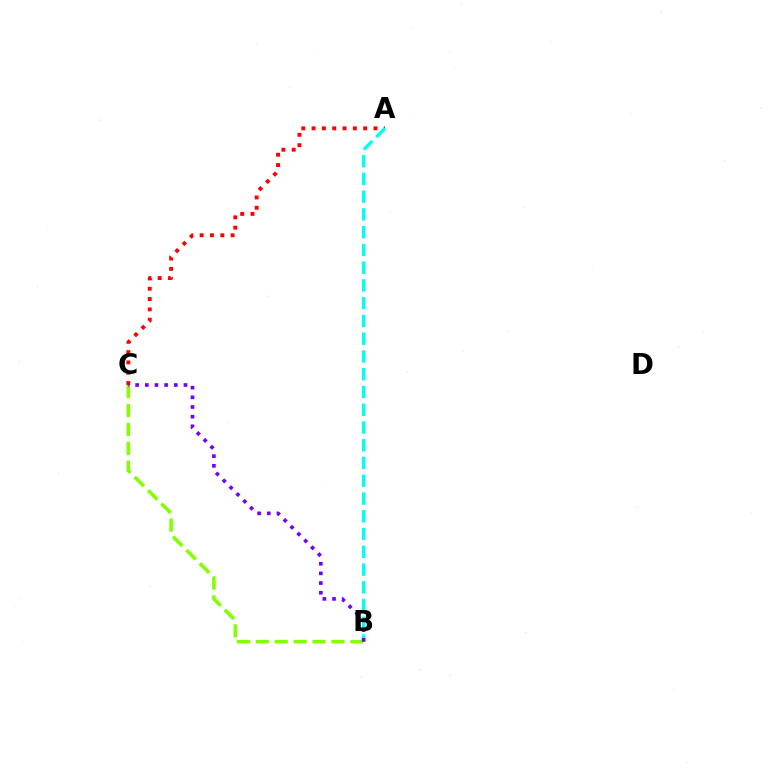{('A', 'C'): [{'color': '#ff0000', 'line_style': 'dotted', 'thickness': 2.8}], ('B', 'C'): [{'color': '#84ff00', 'line_style': 'dashed', 'thickness': 2.57}, {'color': '#7200ff', 'line_style': 'dotted', 'thickness': 2.63}], ('A', 'B'): [{'color': '#00fff6', 'line_style': 'dashed', 'thickness': 2.41}]}